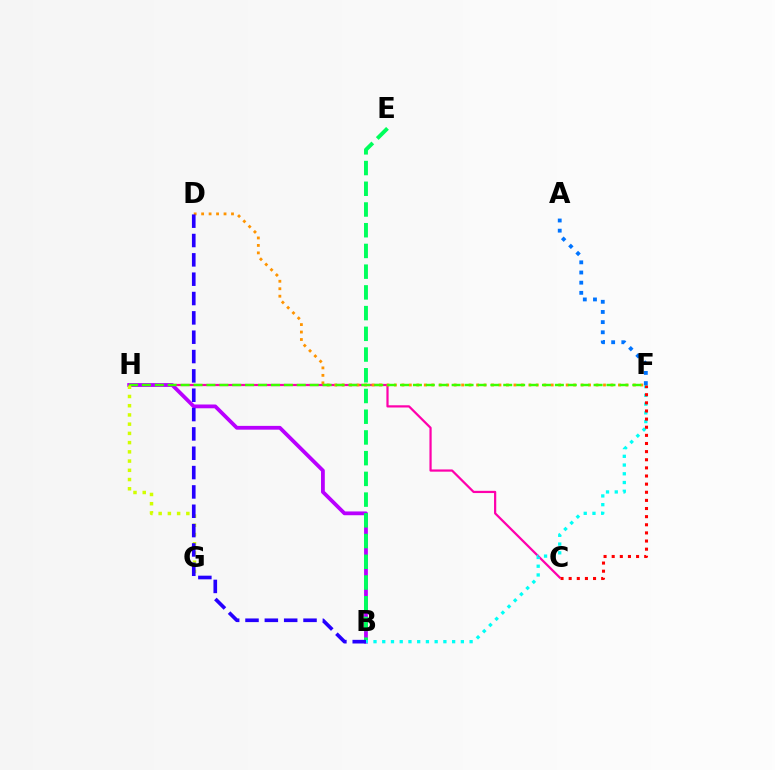{('C', 'H'): [{'color': '#ff00ac', 'line_style': 'solid', 'thickness': 1.6}], ('D', 'F'): [{'color': '#ff9400', 'line_style': 'dotted', 'thickness': 2.03}], ('B', 'H'): [{'color': '#b900ff', 'line_style': 'solid', 'thickness': 2.73}], ('F', 'H'): [{'color': '#3dff00', 'line_style': 'dashed', 'thickness': 1.75}], ('B', 'E'): [{'color': '#00ff5c', 'line_style': 'dashed', 'thickness': 2.82}], ('A', 'F'): [{'color': '#0074ff', 'line_style': 'dotted', 'thickness': 2.76}], ('G', 'H'): [{'color': '#d1ff00', 'line_style': 'dotted', 'thickness': 2.51}], ('B', 'F'): [{'color': '#00fff6', 'line_style': 'dotted', 'thickness': 2.37}], ('C', 'F'): [{'color': '#ff0000', 'line_style': 'dotted', 'thickness': 2.21}], ('B', 'D'): [{'color': '#2500ff', 'line_style': 'dashed', 'thickness': 2.63}]}